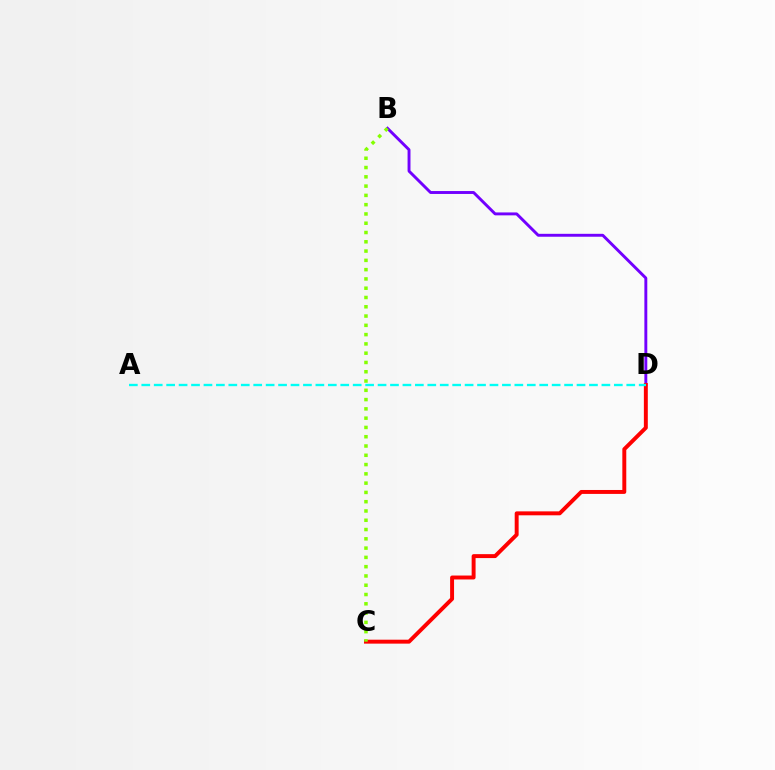{('B', 'D'): [{'color': '#7200ff', 'line_style': 'solid', 'thickness': 2.1}], ('C', 'D'): [{'color': '#ff0000', 'line_style': 'solid', 'thickness': 2.83}], ('A', 'D'): [{'color': '#00fff6', 'line_style': 'dashed', 'thickness': 1.69}], ('B', 'C'): [{'color': '#84ff00', 'line_style': 'dotted', 'thickness': 2.52}]}